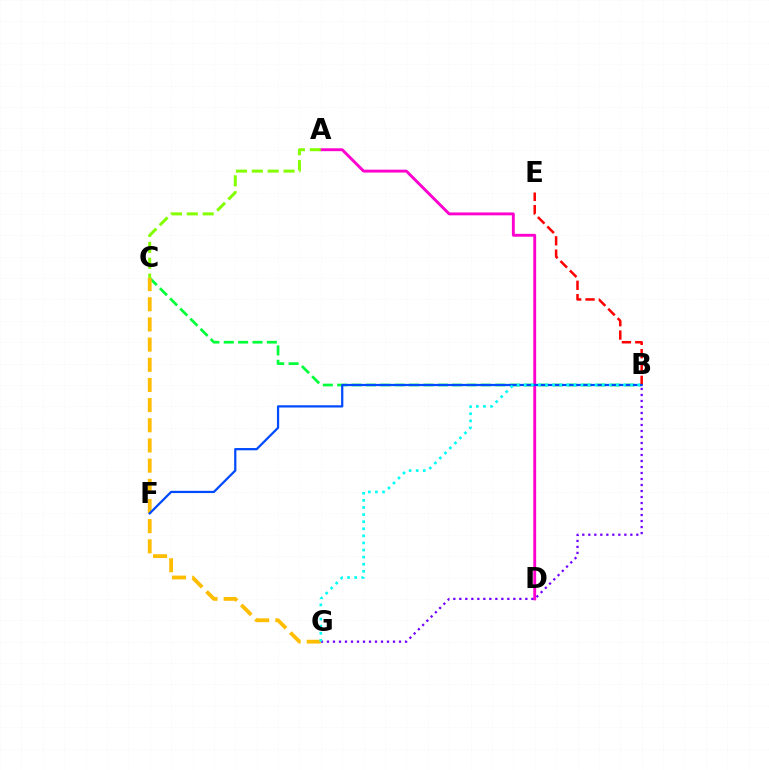{('B', 'C'): [{'color': '#00ff39', 'line_style': 'dashed', 'thickness': 1.95}], ('A', 'D'): [{'color': '#ff00cf', 'line_style': 'solid', 'thickness': 2.07}], ('B', 'E'): [{'color': '#ff0000', 'line_style': 'dashed', 'thickness': 1.81}], ('B', 'G'): [{'color': '#7200ff', 'line_style': 'dotted', 'thickness': 1.63}, {'color': '#00fff6', 'line_style': 'dotted', 'thickness': 1.93}], ('C', 'G'): [{'color': '#ffbd00', 'line_style': 'dashed', 'thickness': 2.74}], ('B', 'F'): [{'color': '#004bff', 'line_style': 'solid', 'thickness': 1.62}], ('A', 'C'): [{'color': '#84ff00', 'line_style': 'dashed', 'thickness': 2.16}]}